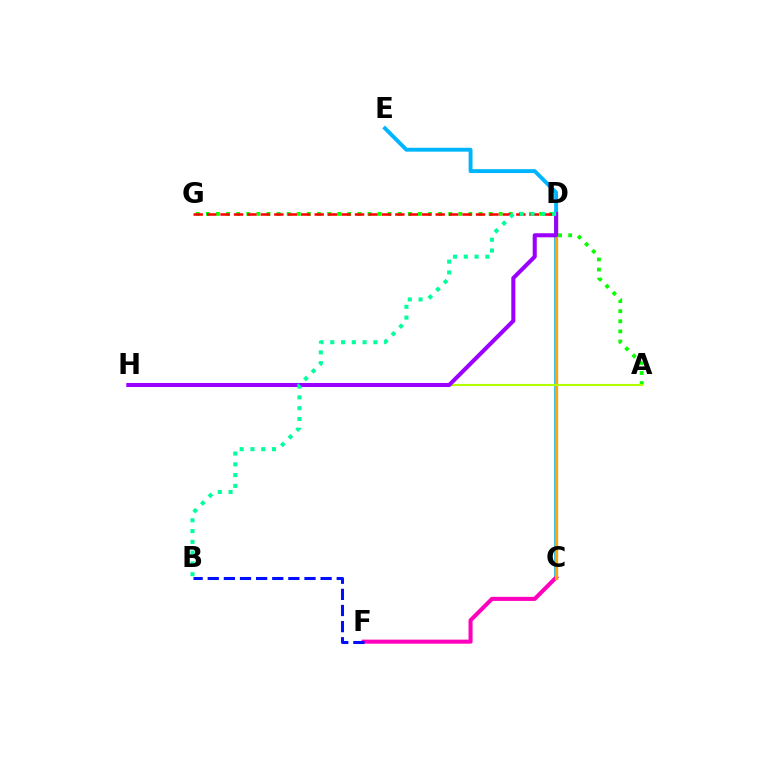{('C', 'E'): [{'color': '#00b5ff', 'line_style': 'solid', 'thickness': 2.8}], ('C', 'F'): [{'color': '#ff00bd', 'line_style': 'solid', 'thickness': 2.93}], ('A', 'G'): [{'color': '#08ff00', 'line_style': 'dotted', 'thickness': 2.74}], ('B', 'F'): [{'color': '#0010ff', 'line_style': 'dashed', 'thickness': 2.19}], ('C', 'D'): [{'color': '#ffa500', 'line_style': 'solid', 'thickness': 2.32}], ('A', 'H'): [{'color': '#b3ff00', 'line_style': 'solid', 'thickness': 1.51}], ('D', 'G'): [{'color': '#ff0000', 'line_style': 'dashed', 'thickness': 1.83}], ('D', 'H'): [{'color': '#9b00ff', 'line_style': 'solid', 'thickness': 2.93}], ('B', 'D'): [{'color': '#00ff9d', 'line_style': 'dotted', 'thickness': 2.93}]}